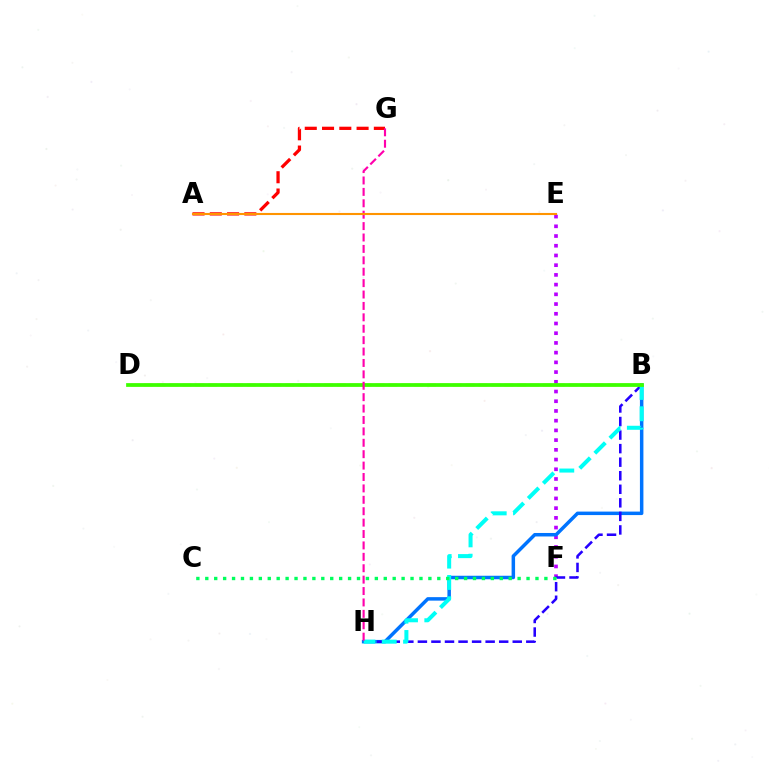{('E', 'F'): [{'color': '#b900ff', 'line_style': 'dotted', 'thickness': 2.64}], ('B', 'H'): [{'color': '#0074ff', 'line_style': 'solid', 'thickness': 2.51}, {'color': '#2500ff', 'line_style': 'dashed', 'thickness': 1.84}, {'color': '#00fff6', 'line_style': 'dashed', 'thickness': 2.9}], ('B', 'D'): [{'color': '#d1ff00', 'line_style': 'dashed', 'thickness': 1.75}, {'color': '#3dff00', 'line_style': 'solid', 'thickness': 2.7}], ('A', 'G'): [{'color': '#ff0000', 'line_style': 'dashed', 'thickness': 2.35}], ('G', 'H'): [{'color': '#ff00ac', 'line_style': 'dashed', 'thickness': 1.55}], ('C', 'F'): [{'color': '#00ff5c', 'line_style': 'dotted', 'thickness': 2.42}], ('A', 'E'): [{'color': '#ff9400', 'line_style': 'solid', 'thickness': 1.52}]}